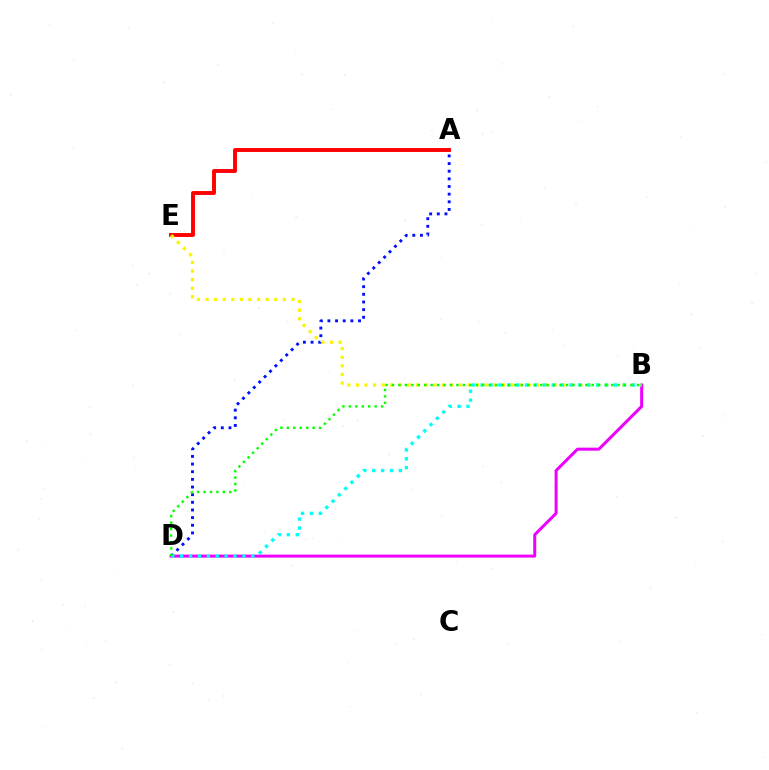{('A', 'E'): [{'color': '#ff0000', 'line_style': 'solid', 'thickness': 2.81}], ('B', 'D'): [{'color': '#ee00ff', 'line_style': 'solid', 'thickness': 2.17}, {'color': '#00fff6', 'line_style': 'dotted', 'thickness': 2.42}, {'color': '#08ff00', 'line_style': 'dotted', 'thickness': 1.75}], ('A', 'D'): [{'color': '#0010ff', 'line_style': 'dotted', 'thickness': 2.08}], ('B', 'E'): [{'color': '#fcf500', 'line_style': 'dotted', 'thickness': 2.33}]}